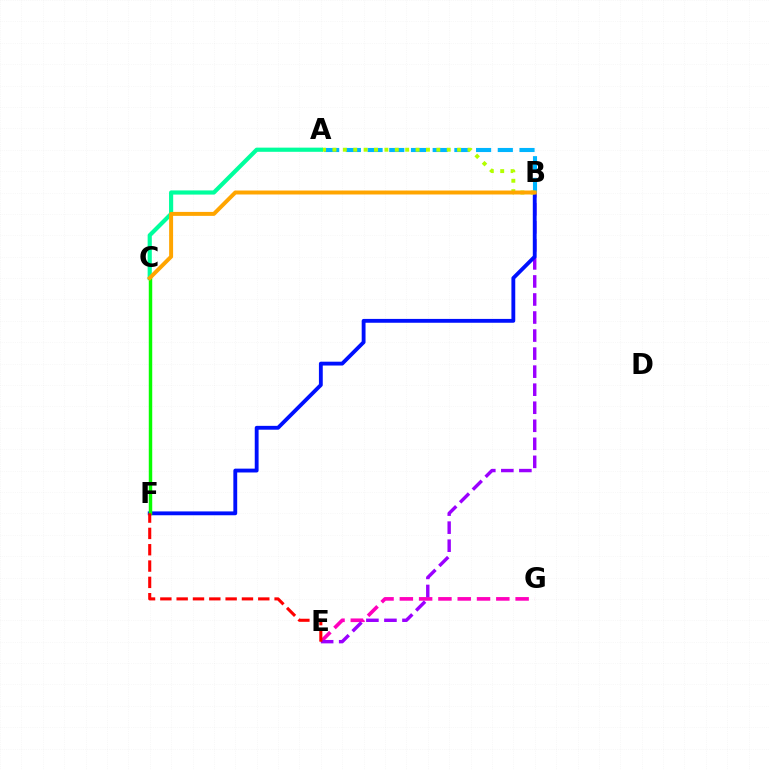{('E', 'G'): [{'color': '#ff00bd', 'line_style': 'dashed', 'thickness': 2.62}], ('B', 'E'): [{'color': '#9b00ff', 'line_style': 'dashed', 'thickness': 2.45}], ('B', 'F'): [{'color': '#0010ff', 'line_style': 'solid', 'thickness': 2.77}], ('A', 'B'): [{'color': '#00b5ff', 'line_style': 'dashed', 'thickness': 2.95}, {'color': '#b3ff00', 'line_style': 'dotted', 'thickness': 2.82}], ('A', 'C'): [{'color': '#00ff9d', 'line_style': 'solid', 'thickness': 3.0}], ('C', 'F'): [{'color': '#08ff00', 'line_style': 'solid', 'thickness': 2.49}], ('B', 'C'): [{'color': '#ffa500', 'line_style': 'solid', 'thickness': 2.85}], ('E', 'F'): [{'color': '#ff0000', 'line_style': 'dashed', 'thickness': 2.22}]}